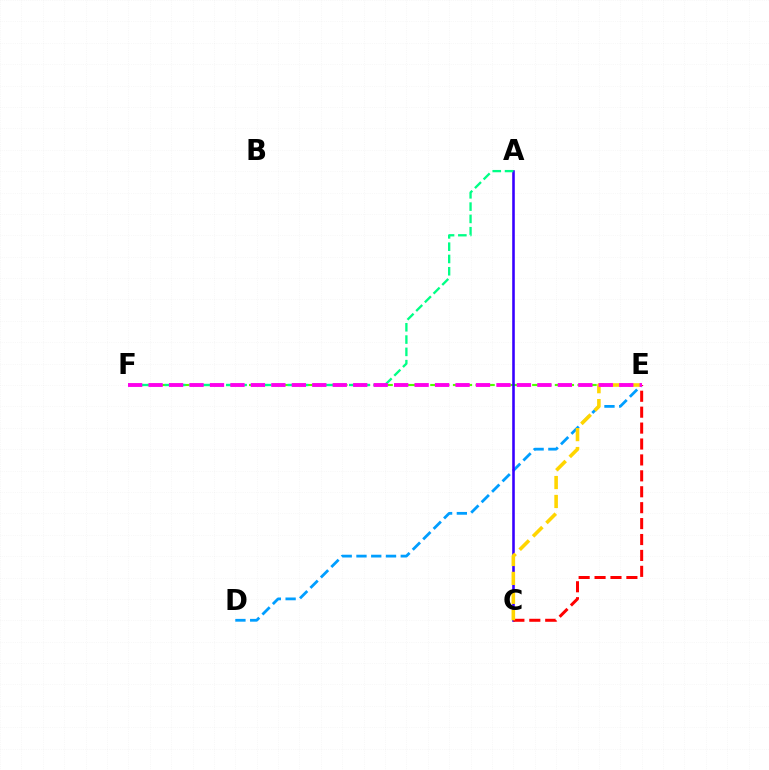{('E', 'F'): [{'color': '#4fff00', 'line_style': 'dashed', 'thickness': 1.54}, {'color': '#ff00ed', 'line_style': 'dashed', 'thickness': 2.78}], ('D', 'E'): [{'color': '#009eff', 'line_style': 'dashed', 'thickness': 2.01}], ('A', 'C'): [{'color': '#3700ff', 'line_style': 'solid', 'thickness': 1.86}], ('A', 'F'): [{'color': '#00ff86', 'line_style': 'dashed', 'thickness': 1.67}], ('C', 'E'): [{'color': '#ff0000', 'line_style': 'dashed', 'thickness': 2.16}, {'color': '#ffd500', 'line_style': 'dashed', 'thickness': 2.57}]}